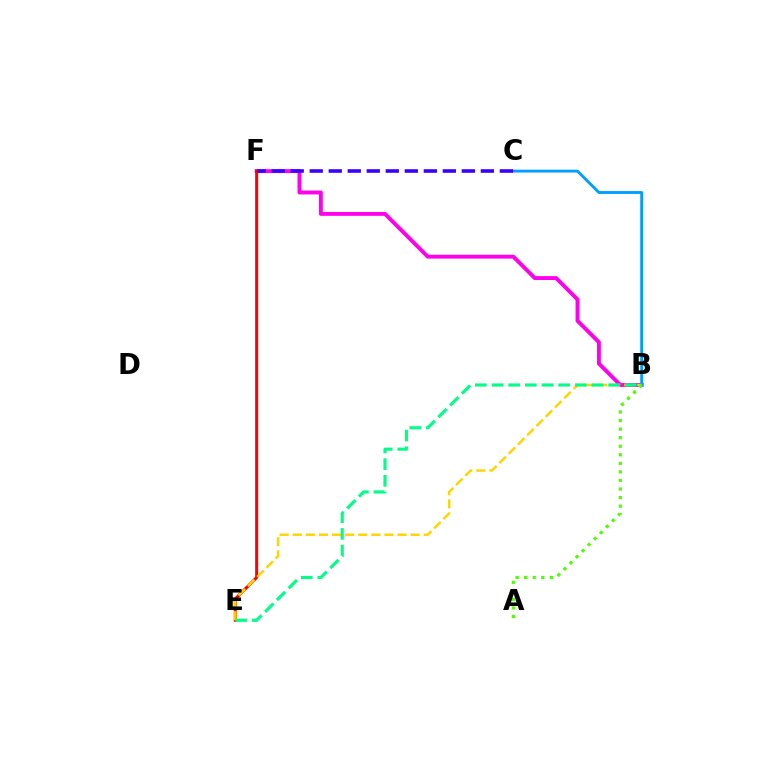{('B', 'F'): [{'color': '#ff00ed', 'line_style': 'solid', 'thickness': 2.81}], ('E', 'F'): [{'color': '#ff0000', 'line_style': 'solid', 'thickness': 2.18}], ('B', 'C'): [{'color': '#009eff', 'line_style': 'solid', 'thickness': 2.06}], ('C', 'F'): [{'color': '#3700ff', 'line_style': 'dashed', 'thickness': 2.58}], ('B', 'E'): [{'color': '#ffd500', 'line_style': 'dashed', 'thickness': 1.78}, {'color': '#00ff86', 'line_style': 'dashed', 'thickness': 2.26}], ('A', 'B'): [{'color': '#4fff00', 'line_style': 'dotted', 'thickness': 2.33}]}